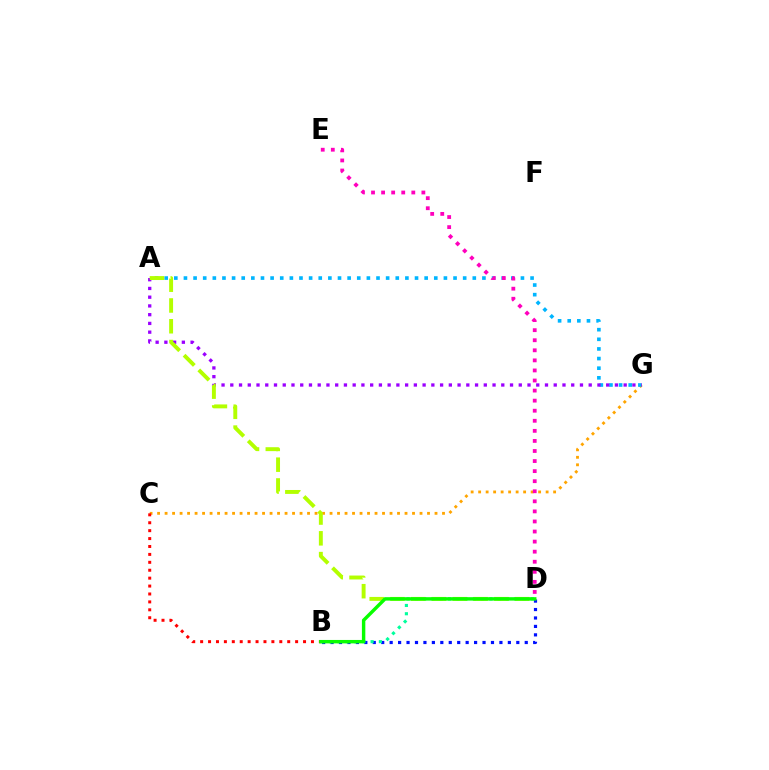{('C', 'G'): [{'color': '#ffa500', 'line_style': 'dotted', 'thickness': 2.04}], ('A', 'G'): [{'color': '#00b5ff', 'line_style': 'dotted', 'thickness': 2.62}, {'color': '#9b00ff', 'line_style': 'dotted', 'thickness': 2.38}], ('B', 'C'): [{'color': '#ff0000', 'line_style': 'dotted', 'thickness': 2.15}], ('B', 'D'): [{'color': '#0010ff', 'line_style': 'dotted', 'thickness': 2.29}, {'color': '#00ff9d', 'line_style': 'dotted', 'thickness': 2.25}, {'color': '#08ff00', 'line_style': 'solid', 'thickness': 2.47}], ('D', 'E'): [{'color': '#ff00bd', 'line_style': 'dotted', 'thickness': 2.74}], ('A', 'D'): [{'color': '#b3ff00', 'line_style': 'dashed', 'thickness': 2.82}]}